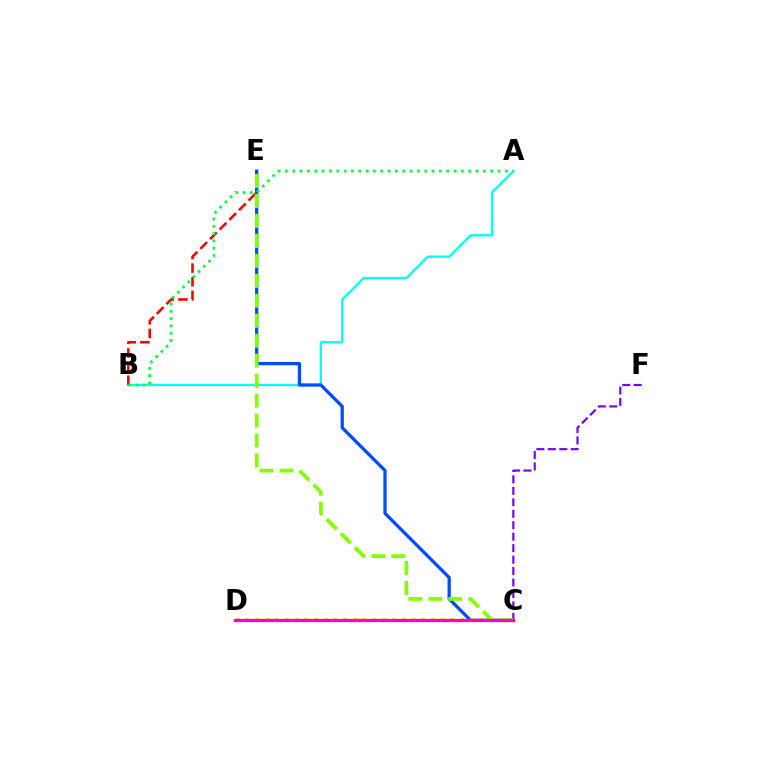{('A', 'B'): [{'color': '#00fff6', 'line_style': 'solid', 'thickness': 1.65}, {'color': '#00ff39', 'line_style': 'dotted', 'thickness': 1.99}], ('B', 'E'): [{'color': '#ff0000', 'line_style': 'dashed', 'thickness': 1.85}], ('C', 'E'): [{'color': '#004bff', 'line_style': 'solid', 'thickness': 2.34}, {'color': '#84ff00', 'line_style': 'dashed', 'thickness': 2.71}], ('C', 'F'): [{'color': '#7200ff', 'line_style': 'dashed', 'thickness': 1.56}], ('C', 'D'): [{'color': '#ffbd00', 'line_style': 'dotted', 'thickness': 2.65}, {'color': '#ff00cf', 'line_style': 'solid', 'thickness': 2.31}]}